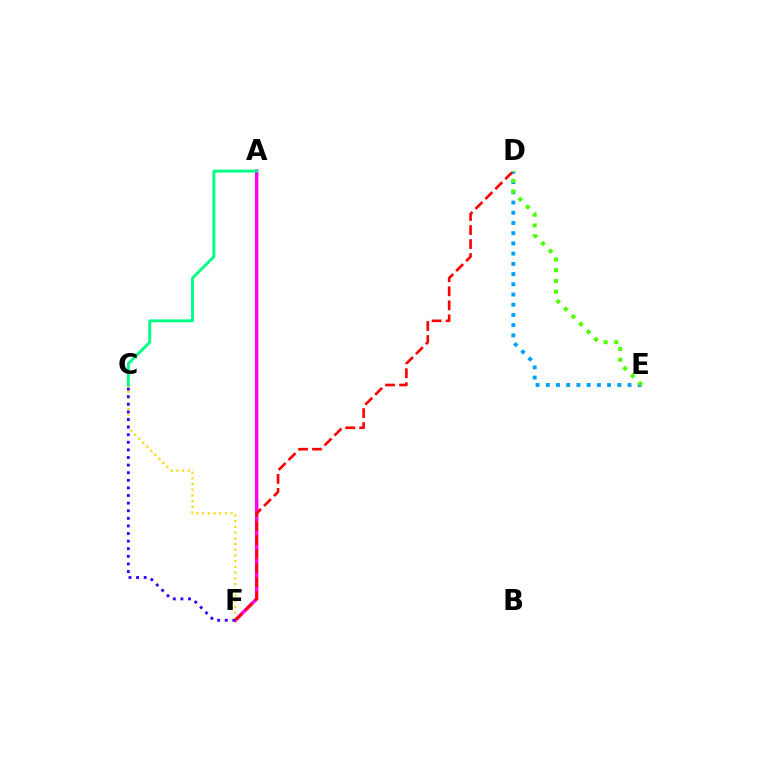{('A', 'F'): [{'color': '#ff00ed', 'line_style': 'solid', 'thickness': 2.51}], ('C', 'F'): [{'color': '#ffd500', 'line_style': 'dotted', 'thickness': 1.55}, {'color': '#3700ff', 'line_style': 'dotted', 'thickness': 2.07}], ('D', 'E'): [{'color': '#009eff', 'line_style': 'dotted', 'thickness': 2.78}, {'color': '#4fff00', 'line_style': 'dotted', 'thickness': 2.91}], ('A', 'C'): [{'color': '#00ff86', 'line_style': 'solid', 'thickness': 2.09}], ('D', 'F'): [{'color': '#ff0000', 'line_style': 'dashed', 'thickness': 1.91}]}